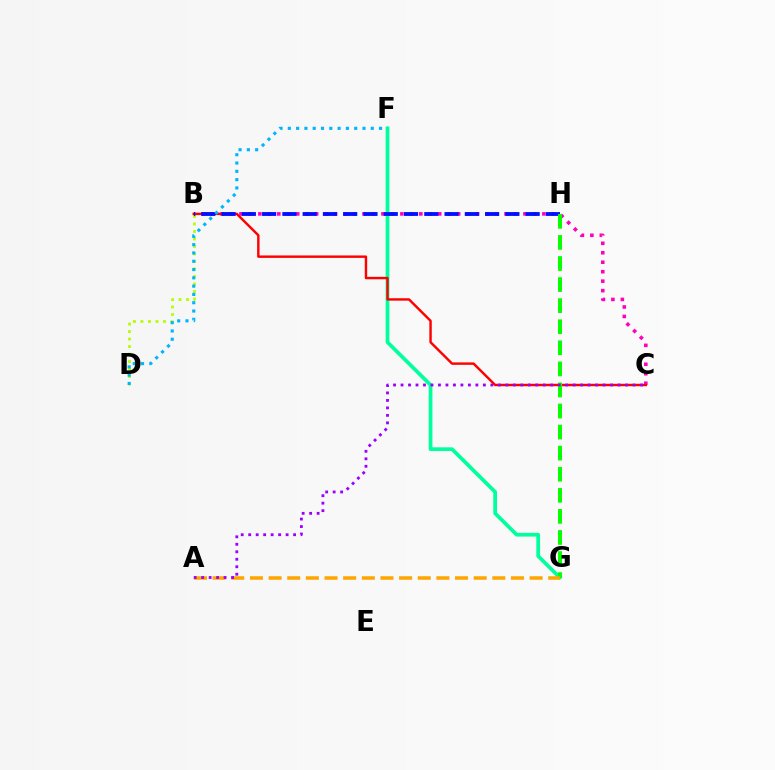{('B', 'D'): [{'color': '#b3ff00', 'line_style': 'dotted', 'thickness': 2.04}], ('F', 'G'): [{'color': '#00ff9d', 'line_style': 'solid', 'thickness': 2.67}], ('B', 'C'): [{'color': '#ff00bd', 'line_style': 'dotted', 'thickness': 2.57}, {'color': '#ff0000', 'line_style': 'solid', 'thickness': 1.75}], ('B', 'H'): [{'color': '#0010ff', 'line_style': 'dashed', 'thickness': 2.75}], ('G', 'H'): [{'color': '#08ff00', 'line_style': 'dashed', 'thickness': 2.86}], ('A', 'G'): [{'color': '#ffa500', 'line_style': 'dashed', 'thickness': 2.53}], ('A', 'C'): [{'color': '#9b00ff', 'line_style': 'dotted', 'thickness': 2.03}], ('D', 'F'): [{'color': '#00b5ff', 'line_style': 'dotted', 'thickness': 2.25}]}